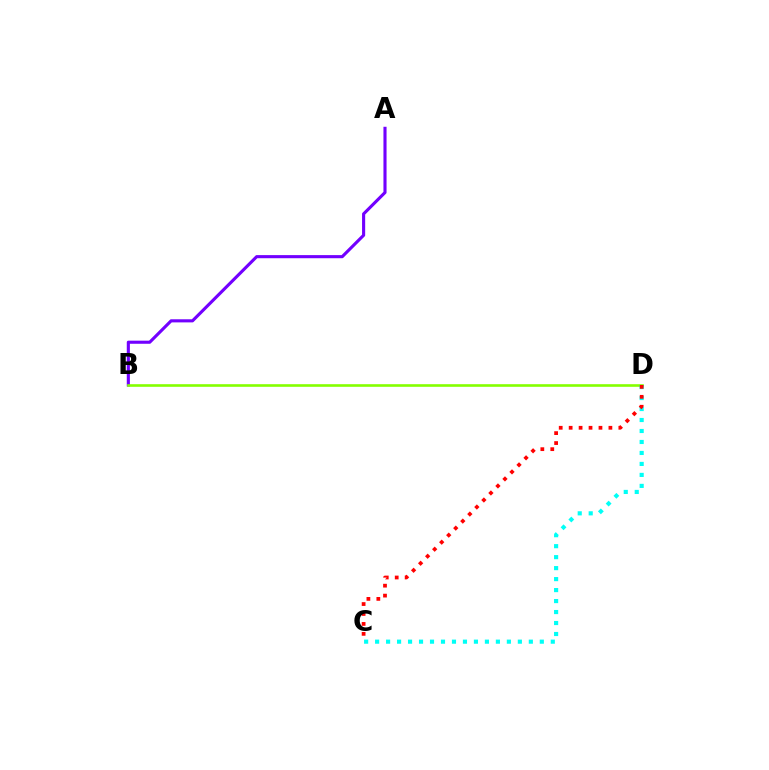{('A', 'B'): [{'color': '#7200ff', 'line_style': 'solid', 'thickness': 2.24}], ('B', 'D'): [{'color': '#84ff00', 'line_style': 'solid', 'thickness': 1.88}], ('C', 'D'): [{'color': '#00fff6', 'line_style': 'dotted', 'thickness': 2.98}, {'color': '#ff0000', 'line_style': 'dotted', 'thickness': 2.7}]}